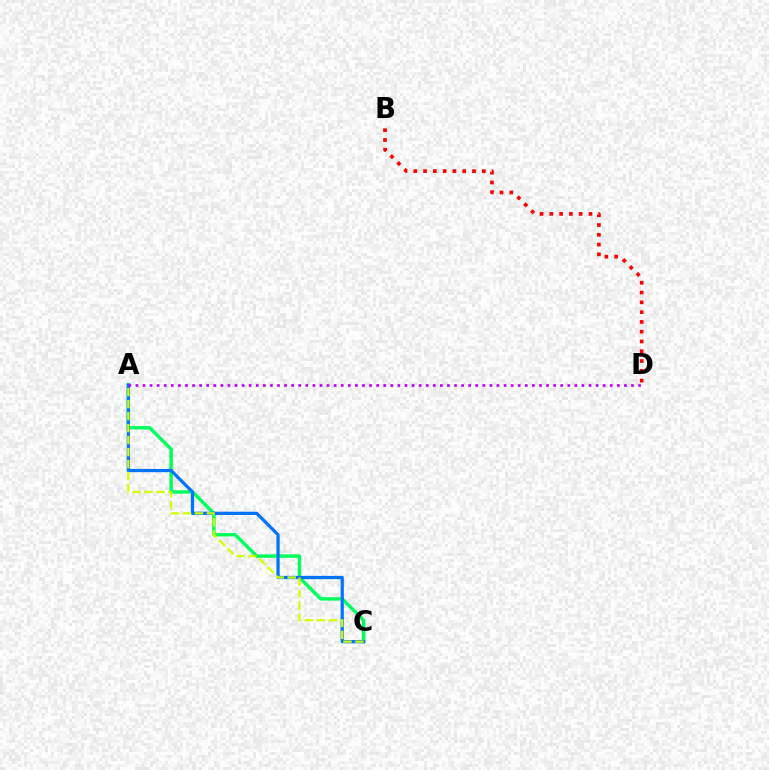{('A', 'C'): [{'color': '#00ff5c', 'line_style': 'solid', 'thickness': 2.48}, {'color': '#0074ff', 'line_style': 'solid', 'thickness': 2.34}, {'color': '#d1ff00', 'line_style': 'dashed', 'thickness': 1.63}], ('B', 'D'): [{'color': '#ff0000', 'line_style': 'dotted', 'thickness': 2.66}], ('A', 'D'): [{'color': '#b900ff', 'line_style': 'dotted', 'thickness': 1.92}]}